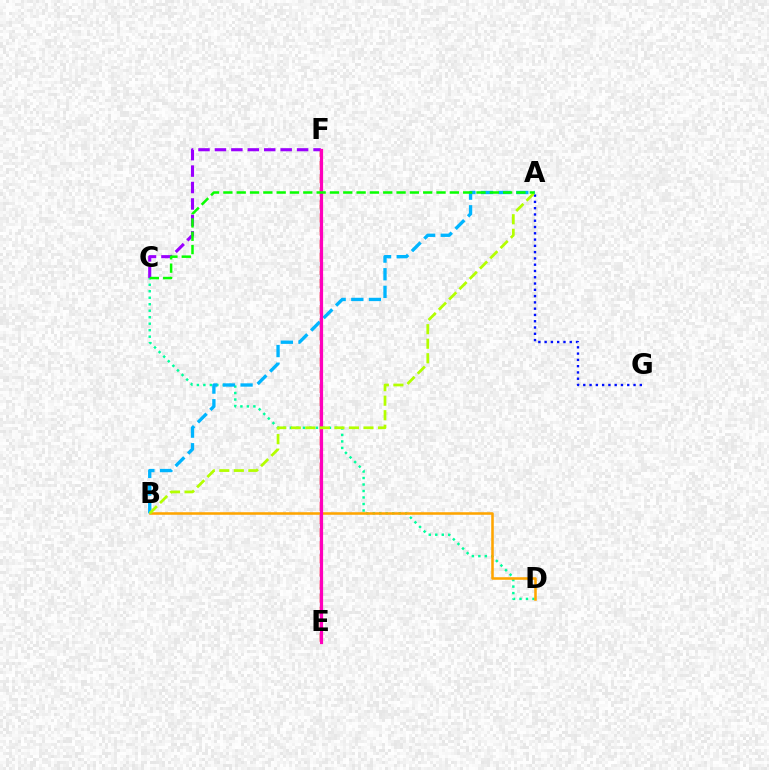{('C', 'D'): [{'color': '#00ff9d', 'line_style': 'dotted', 'thickness': 1.76}], ('E', 'F'): [{'color': '#ff0000', 'line_style': 'dashed', 'thickness': 1.78}, {'color': '#ff00bd', 'line_style': 'solid', 'thickness': 2.29}], ('A', 'G'): [{'color': '#0010ff', 'line_style': 'dotted', 'thickness': 1.71}], ('B', 'D'): [{'color': '#ffa500', 'line_style': 'solid', 'thickness': 1.84}], ('A', 'B'): [{'color': '#00b5ff', 'line_style': 'dashed', 'thickness': 2.4}, {'color': '#b3ff00', 'line_style': 'dashed', 'thickness': 1.97}], ('C', 'F'): [{'color': '#9b00ff', 'line_style': 'dashed', 'thickness': 2.23}], ('A', 'C'): [{'color': '#08ff00', 'line_style': 'dashed', 'thickness': 1.81}]}